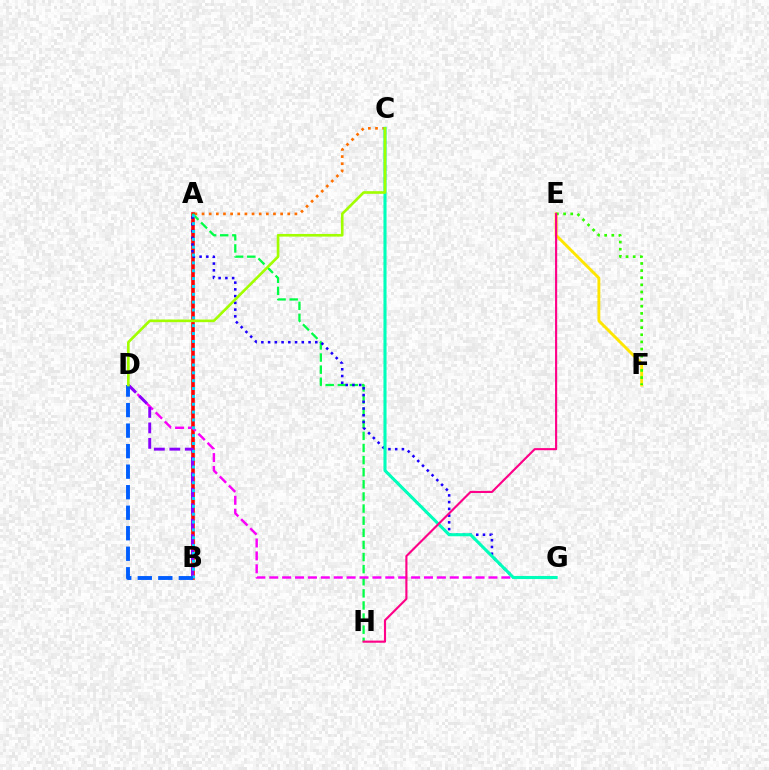{('A', 'C'): [{'color': '#ff7000', 'line_style': 'dotted', 'thickness': 1.94}], ('A', 'B'): [{'color': '#ff0000', 'line_style': 'solid', 'thickness': 2.59}, {'color': '#00d3ff', 'line_style': 'dotted', 'thickness': 2.13}], ('E', 'F'): [{'color': '#ffe600', 'line_style': 'solid', 'thickness': 2.08}, {'color': '#31ff00', 'line_style': 'dotted', 'thickness': 1.94}], ('A', 'H'): [{'color': '#00ff45', 'line_style': 'dashed', 'thickness': 1.65}], ('D', 'G'): [{'color': '#fa00f9', 'line_style': 'dashed', 'thickness': 1.75}], ('A', 'G'): [{'color': '#1900ff', 'line_style': 'dotted', 'thickness': 1.83}], ('B', 'D'): [{'color': '#8a00ff', 'line_style': 'dashed', 'thickness': 2.1}, {'color': '#005dff', 'line_style': 'dashed', 'thickness': 2.79}], ('C', 'G'): [{'color': '#00ffbb', 'line_style': 'solid', 'thickness': 2.22}], ('C', 'D'): [{'color': '#a2ff00', 'line_style': 'solid', 'thickness': 1.91}], ('E', 'H'): [{'color': '#ff0088', 'line_style': 'solid', 'thickness': 1.54}]}